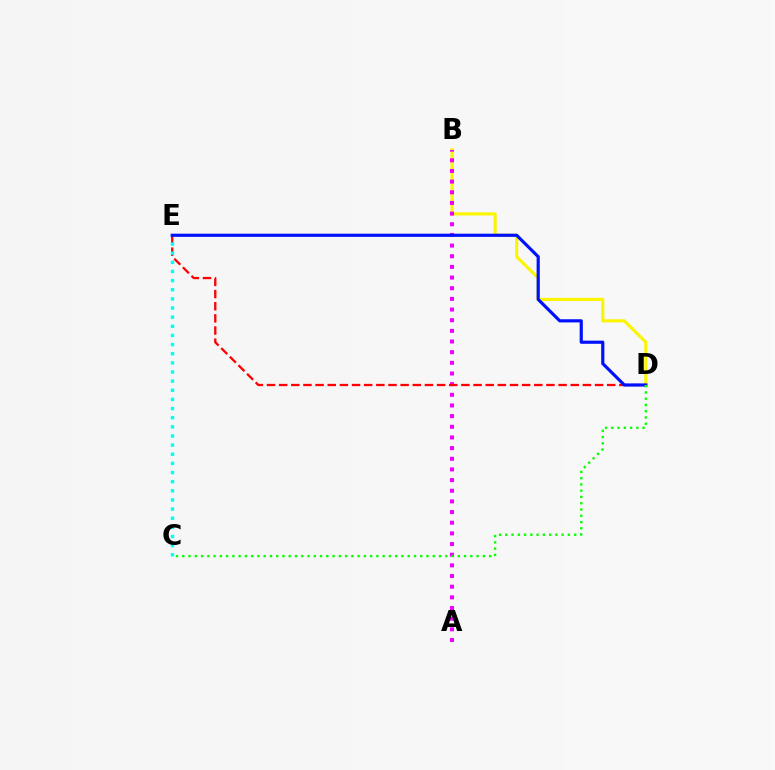{('B', 'D'): [{'color': '#fcf500', 'line_style': 'solid', 'thickness': 2.26}], ('A', 'B'): [{'color': '#ee00ff', 'line_style': 'dotted', 'thickness': 2.9}], ('D', 'E'): [{'color': '#ff0000', 'line_style': 'dashed', 'thickness': 1.65}, {'color': '#0010ff', 'line_style': 'solid', 'thickness': 2.28}], ('C', 'E'): [{'color': '#00fff6', 'line_style': 'dotted', 'thickness': 2.48}], ('C', 'D'): [{'color': '#08ff00', 'line_style': 'dotted', 'thickness': 1.7}]}